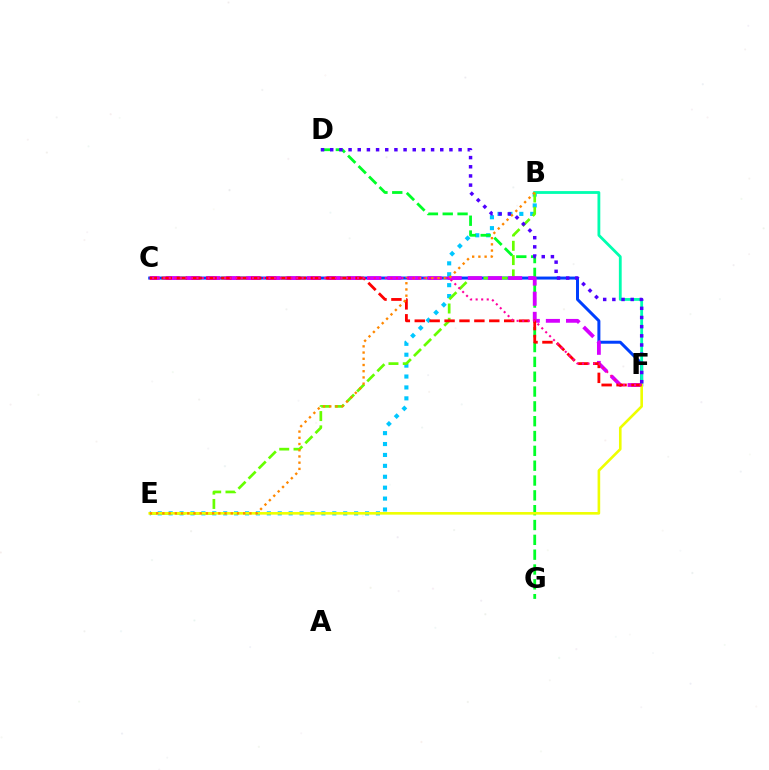{('B', 'E'): [{'color': '#00c7ff', 'line_style': 'dotted', 'thickness': 2.96}, {'color': '#66ff00', 'line_style': 'dashed', 'thickness': 1.94}, {'color': '#ff8800', 'line_style': 'dotted', 'thickness': 1.69}], ('C', 'F'): [{'color': '#003fff', 'line_style': 'solid', 'thickness': 2.16}, {'color': '#d600ff', 'line_style': 'dashed', 'thickness': 2.74}, {'color': '#ff0000', 'line_style': 'dashed', 'thickness': 2.03}, {'color': '#ff00a0', 'line_style': 'dotted', 'thickness': 1.51}], ('B', 'F'): [{'color': '#00ffaf', 'line_style': 'solid', 'thickness': 2.02}], ('D', 'G'): [{'color': '#00ff27', 'line_style': 'dashed', 'thickness': 2.01}], ('E', 'F'): [{'color': '#eeff00', 'line_style': 'solid', 'thickness': 1.89}], ('D', 'F'): [{'color': '#4f00ff', 'line_style': 'dotted', 'thickness': 2.49}]}